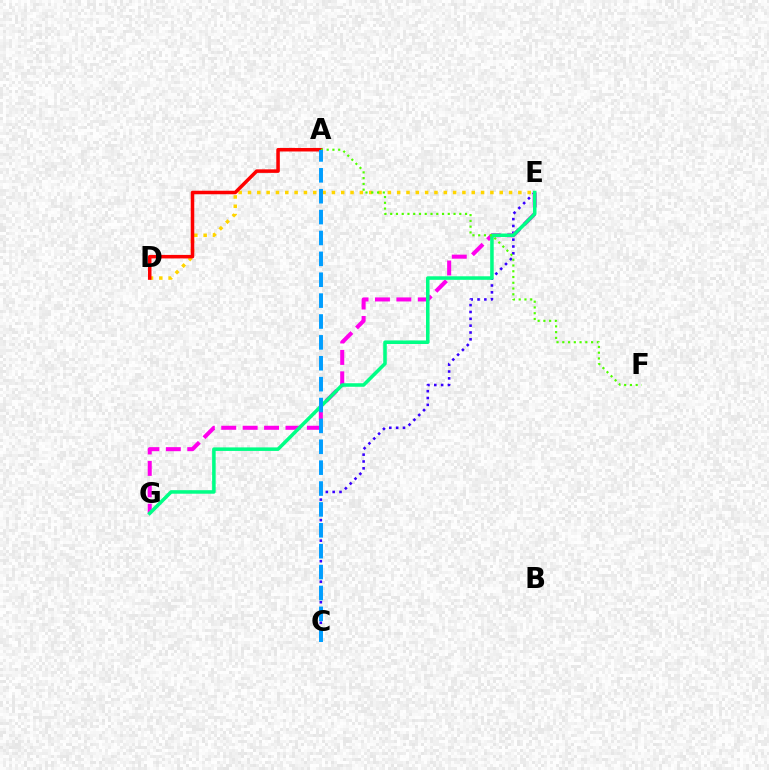{('C', 'E'): [{'color': '#3700ff', 'line_style': 'dotted', 'thickness': 1.86}], ('D', 'E'): [{'color': '#ffd500', 'line_style': 'dotted', 'thickness': 2.53}], ('E', 'G'): [{'color': '#ff00ed', 'line_style': 'dashed', 'thickness': 2.91}, {'color': '#00ff86', 'line_style': 'solid', 'thickness': 2.55}], ('A', 'D'): [{'color': '#ff0000', 'line_style': 'solid', 'thickness': 2.54}], ('A', 'F'): [{'color': '#4fff00', 'line_style': 'dotted', 'thickness': 1.56}], ('A', 'C'): [{'color': '#009eff', 'line_style': 'dashed', 'thickness': 2.84}]}